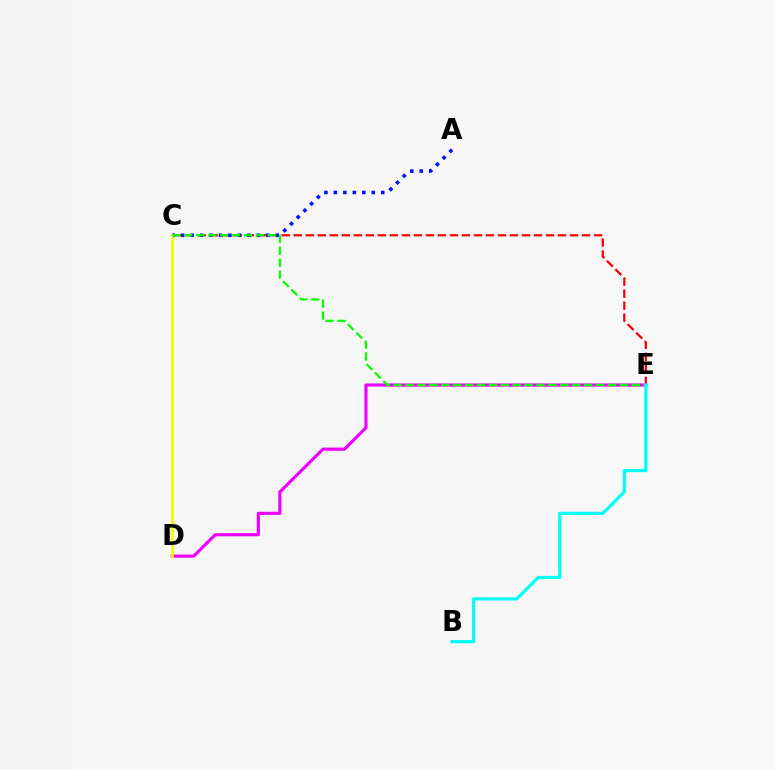{('C', 'E'): [{'color': '#ff0000', 'line_style': 'dashed', 'thickness': 1.63}, {'color': '#08ff00', 'line_style': 'dashed', 'thickness': 1.62}], ('A', 'C'): [{'color': '#0010ff', 'line_style': 'dotted', 'thickness': 2.57}], ('D', 'E'): [{'color': '#ee00ff', 'line_style': 'solid', 'thickness': 2.26}], ('C', 'D'): [{'color': '#fcf500', 'line_style': 'solid', 'thickness': 1.99}], ('B', 'E'): [{'color': '#00fff6', 'line_style': 'solid', 'thickness': 2.3}]}